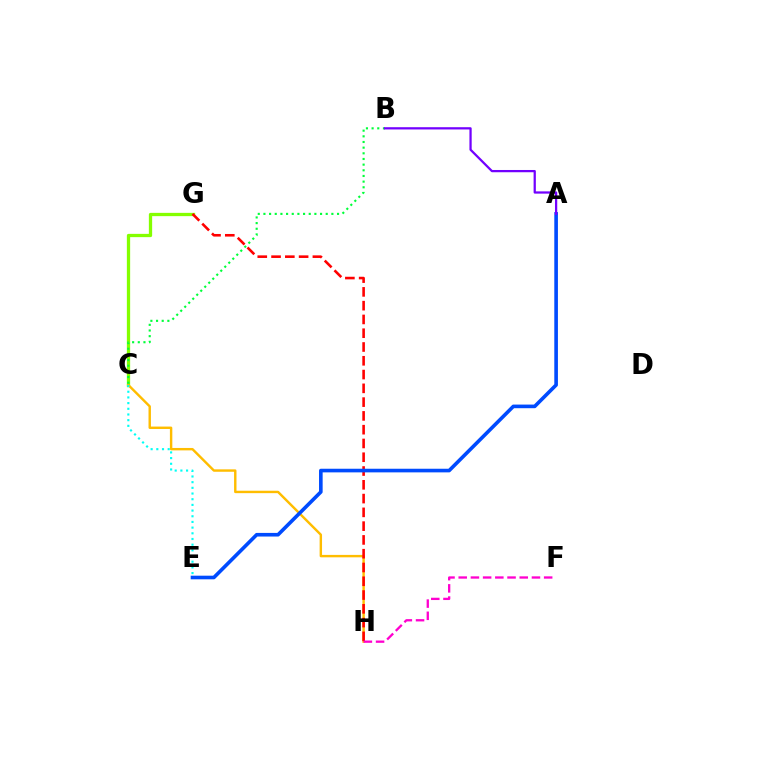{('C', 'G'): [{'color': '#84ff00', 'line_style': 'solid', 'thickness': 2.36}], ('C', 'H'): [{'color': '#ffbd00', 'line_style': 'solid', 'thickness': 1.74}], ('C', 'E'): [{'color': '#00fff6', 'line_style': 'dotted', 'thickness': 1.54}], ('G', 'H'): [{'color': '#ff0000', 'line_style': 'dashed', 'thickness': 1.87}], ('B', 'C'): [{'color': '#00ff39', 'line_style': 'dotted', 'thickness': 1.54}], ('A', 'E'): [{'color': '#004bff', 'line_style': 'solid', 'thickness': 2.61}], ('F', 'H'): [{'color': '#ff00cf', 'line_style': 'dashed', 'thickness': 1.66}], ('A', 'B'): [{'color': '#7200ff', 'line_style': 'solid', 'thickness': 1.62}]}